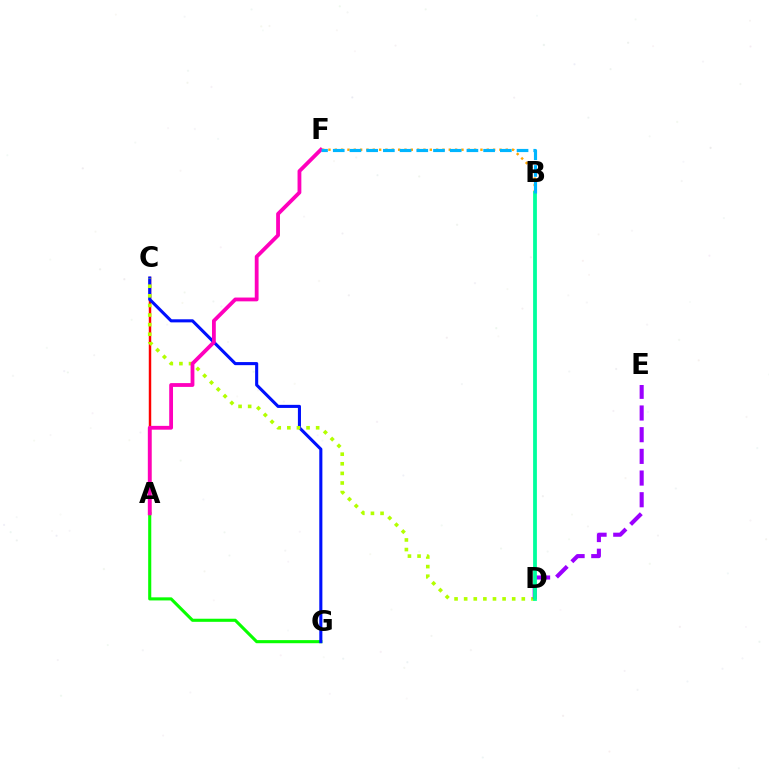{('A', 'G'): [{'color': '#08ff00', 'line_style': 'solid', 'thickness': 2.23}], ('A', 'C'): [{'color': '#ff0000', 'line_style': 'solid', 'thickness': 1.77}], ('B', 'F'): [{'color': '#ffa500', 'line_style': 'dotted', 'thickness': 1.72}, {'color': '#00b5ff', 'line_style': 'dashed', 'thickness': 2.27}], ('C', 'G'): [{'color': '#0010ff', 'line_style': 'solid', 'thickness': 2.22}], ('C', 'D'): [{'color': '#b3ff00', 'line_style': 'dotted', 'thickness': 2.61}], ('D', 'E'): [{'color': '#9b00ff', 'line_style': 'dashed', 'thickness': 2.95}], ('A', 'F'): [{'color': '#ff00bd', 'line_style': 'solid', 'thickness': 2.74}], ('B', 'D'): [{'color': '#00ff9d', 'line_style': 'solid', 'thickness': 2.72}]}